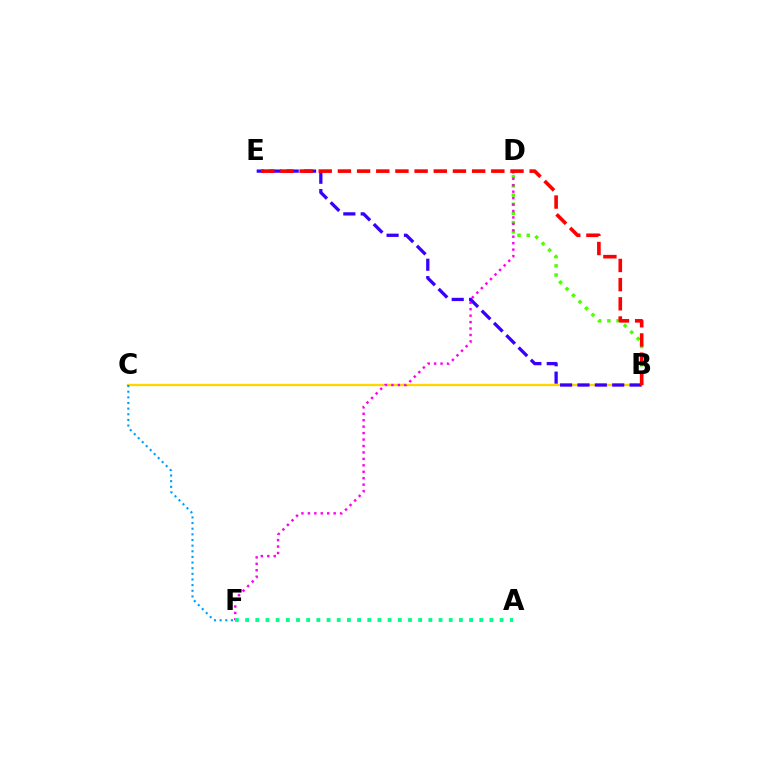{('B', 'D'): [{'color': '#4fff00', 'line_style': 'dotted', 'thickness': 2.5}], ('B', 'C'): [{'color': '#ffd500', 'line_style': 'solid', 'thickness': 1.67}], ('D', 'F'): [{'color': '#ff00ed', 'line_style': 'dotted', 'thickness': 1.75}], ('B', 'E'): [{'color': '#3700ff', 'line_style': 'dashed', 'thickness': 2.36}, {'color': '#ff0000', 'line_style': 'dashed', 'thickness': 2.6}], ('C', 'F'): [{'color': '#009eff', 'line_style': 'dotted', 'thickness': 1.53}], ('A', 'F'): [{'color': '#00ff86', 'line_style': 'dotted', 'thickness': 2.77}]}